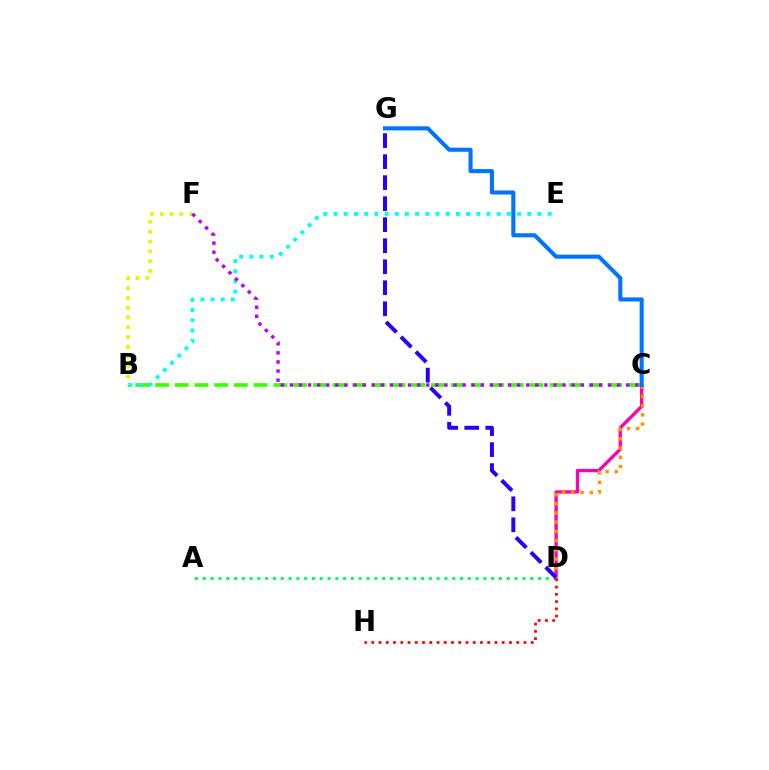{('A', 'D'): [{'color': '#00ff5c', 'line_style': 'dotted', 'thickness': 2.12}], ('C', 'D'): [{'color': '#ff00ac', 'line_style': 'solid', 'thickness': 2.39}, {'color': '#ff9400', 'line_style': 'dotted', 'thickness': 2.5}], ('B', 'C'): [{'color': '#3dff00', 'line_style': 'dashed', 'thickness': 2.68}], ('B', 'E'): [{'color': '#00fff6', 'line_style': 'dotted', 'thickness': 2.77}], ('C', 'G'): [{'color': '#0074ff', 'line_style': 'solid', 'thickness': 2.94}], ('D', 'H'): [{'color': '#ff0000', 'line_style': 'dotted', 'thickness': 1.97}], ('B', 'F'): [{'color': '#d1ff00', 'line_style': 'dotted', 'thickness': 2.66}], ('C', 'F'): [{'color': '#b900ff', 'line_style': 'dotted', 'thickness': 2.47}], ('D', 'G'): [{'color': '#2500ff', 'line_style': 'dashed', 'thickness': 2.86}]}